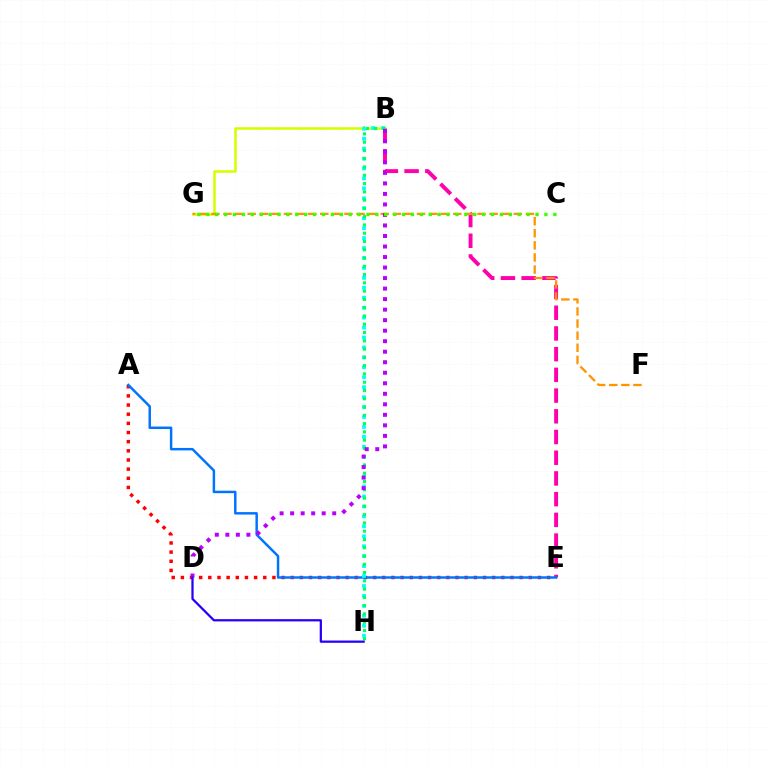{('A', 'E'): [{'color': '#ff0000', 'line_style': 'dotted', 'thickness': 2.49}, {'color': '#0074ff', 'line_style': 'solid', 'thickness': 1.78}], ('B', 'E'): [{'color': '#ff00ac', 'line_style': 'dashed', 'thickness': 2.81}], ('B', 'G'): [{'color': '#d1ff00', 'line_style': 'solid', 'thickness': 1.81}], ('B', 'H'): [{'color': '#00fff6', 'line_style': 'dotted', 'thickness': 2.7}, {'color': '#00ff5c', 'line_style': 'dotted', 'thickness': 2.25}], ('F', 'G'): [{'color': '#ff9400', 'line_style': 'dashed', 'thickness': 1.64}], ('B', 'D'): [{'color': '#b900ff', 'line_style': 'dotted', 'thickness': 2.86}], ('D', 'H'): [{'color': '#2500ff', 'line_style': 'solid', 'thickness': 1.62}], ('C', 'G'): [{'color': '#3dff00', 'line_style': 'dotted', 'thickness': 2.42}]}